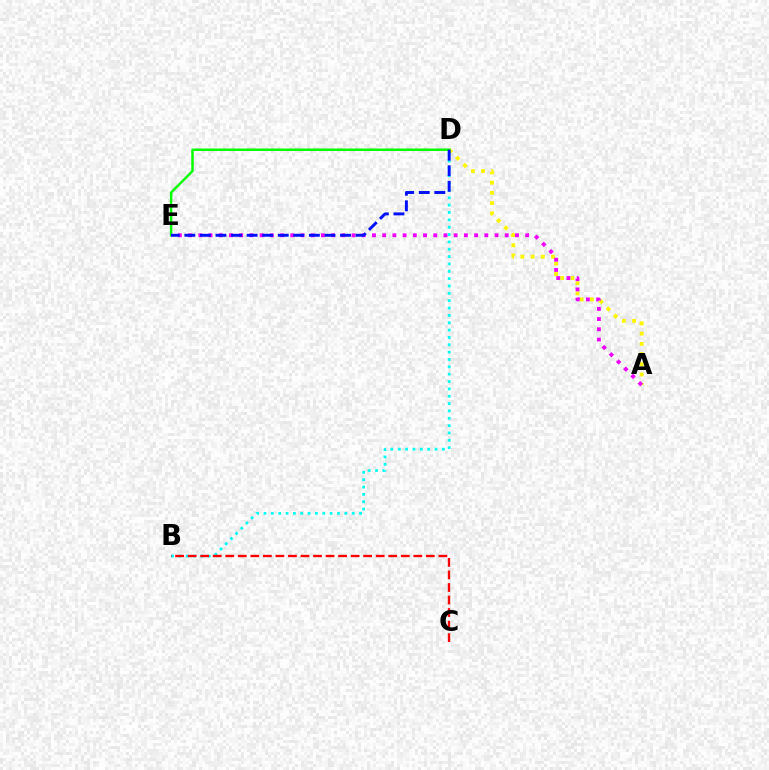{('A', 'D'): [{'color': '#fcf500', 'line_style': 'dotted', 'thickness': 2.77}], ('D', 'E'): [{'color': '#08ff00', 'line_style': 'solid', 'thickness': 1.79}, {'color': '#0010ff', 'line_style': 'dashed', 'thickness': 2.11}], ('B', 'D'): [{'color': '#00fff6', 'line_style': 'dotted', 'thickness': 2.0}], ('B', 'C'): [{'color': '#ff0000', 'line_style': 'dashed', 'thickness': 1.7}], ('A', 'E'): [{'color': '#ee00ff', 'line_style': 'dotted', 'thickness': 2.78}]}